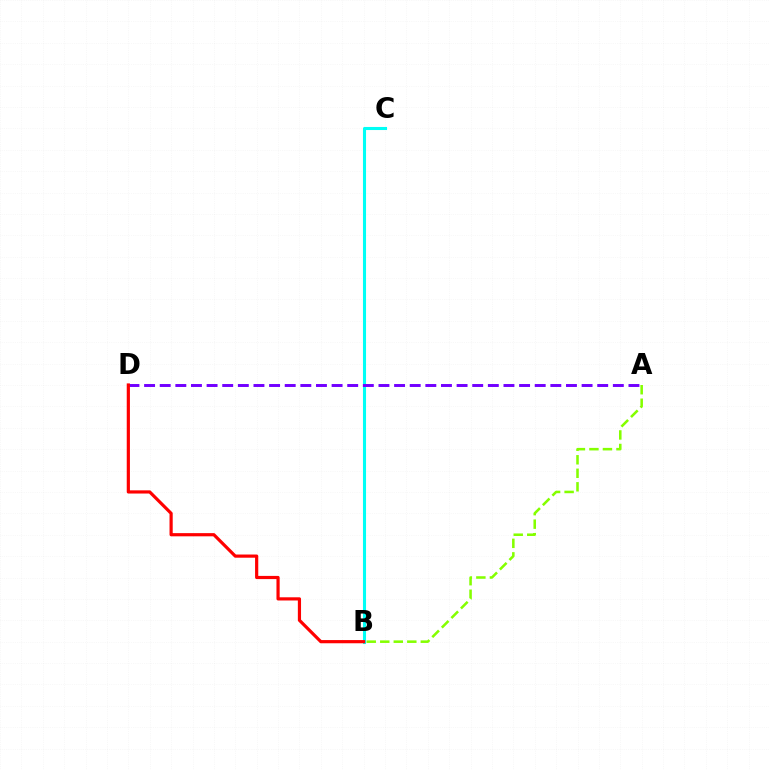{('A', 'B'): [{'color': '#84ff00', 'line_style': 'dashed', 'thickness': 1.84}], ('B', 'C'): [{'color': '#00fff6', 'line_style': 'solid', 'thickness': 2.22}], ('A', 'D'): [{'color': '#7200ff', 'line_style': 'dashed', 'thickness': 2.12}], ('B', 'D'): [{'color': '#ff0000', 'line_style': 'solid', 'thickness': 2.3}]}